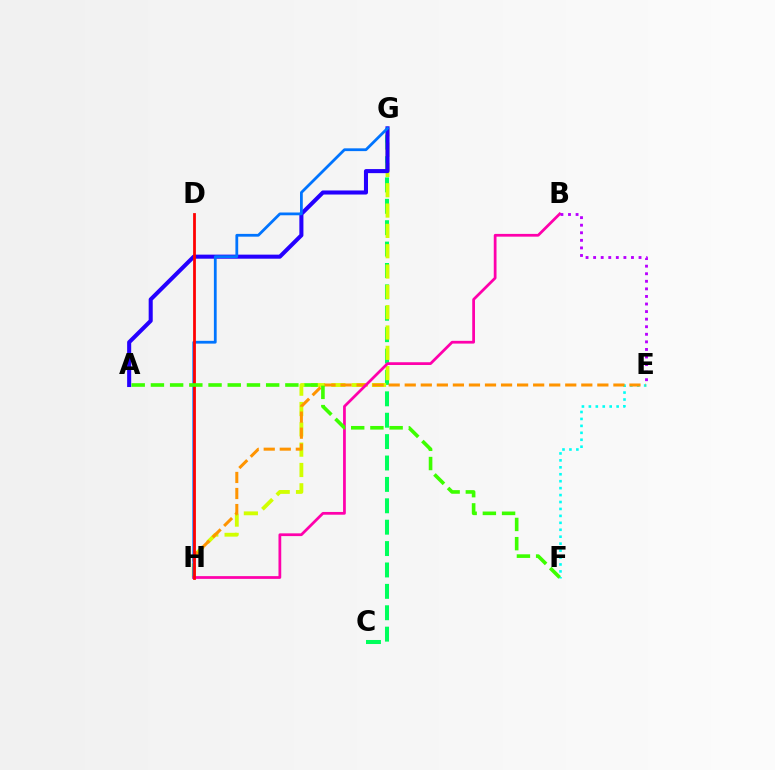{('C', 'G'): [{'color': '#00ff5c', 'line_style': 'dashed', 'thickness': 2.91}], ('E', 'F'): [{'color': '#00fff6', 'line_style': 'dotted', 'thickness': 1.89}], ('G', 'H'): [{'color': '#d1ff00', 'line_style': 'dashed', 'thickness': 2.76}, {'color': '#0074ff', 'line_style': 'solid', 'thickness': 2.0}], ('A', 'G'): [{'color': '#2500ff', 'line_style': 'solid', 'thickness': 2.92}], ('E', 'H'): [{'color': '#ff9400', 'line_style': 'dashed', 'thickness': 2.18}], ('B', 'H'): [{'color': '#ff00ac', 'line_style': 'solid', 'thickness': 1.98}], ('D', 'H'): [{'color': '#ff0000', 'line_style': 'solid', 'thickness': 2.0}], ('A', 'F'): [{'color': '#3dff00', 'line_style': 'dashed', 'thickness': 2.61}], ('B', 'E'): [{'color': '#b900ff', 'line_style': 'dotted', 'thickness': 2.06}]}